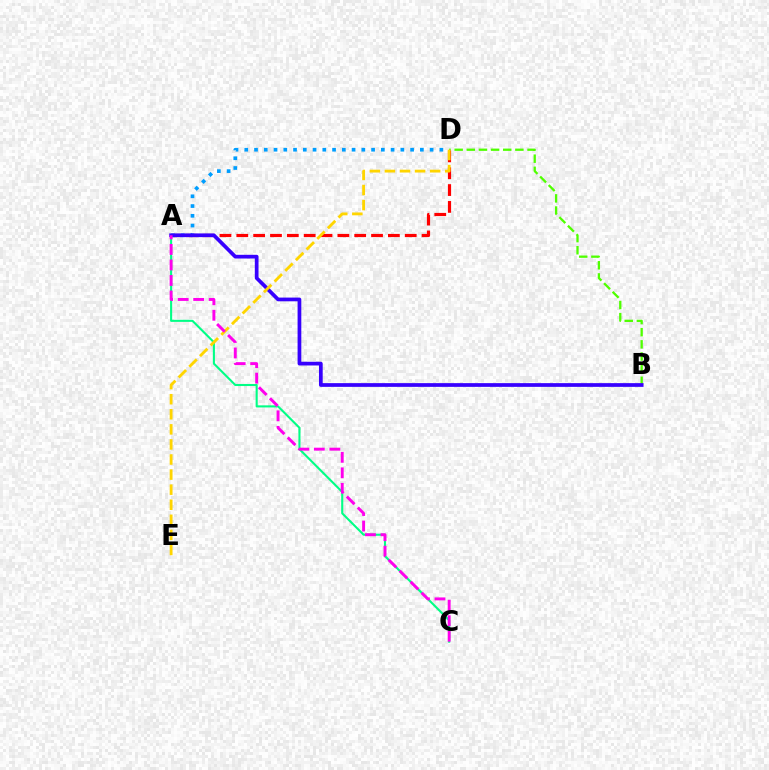{('A', 'D'): [{'color': '#009eff', 'line_style': 'dotted', 'thickness': 2.65}, {'color': '#ff0000', 'line_style': 'dashed', 'thickness': 2.29}], ('B', 'D'): [{'color': '#4fff00', 'line_style': 'dashed', 'thickness': 1.65}], ('A', 'C'): [{'color': '#00ff86', 'line_style': 'solid', 'thickness': 1.5}, {'color': '#ff00ed', 'line_style': 'dashed', 'thickness': 2.11}], ('A', 'B'): [{'color': '#3700ff', 'line_style': 'solid', 'thickness': 2.68}], ('D', 'E'): [{'color': '#ffd500', 'line_style': 'dashed', 'thickness': 2.05}]}